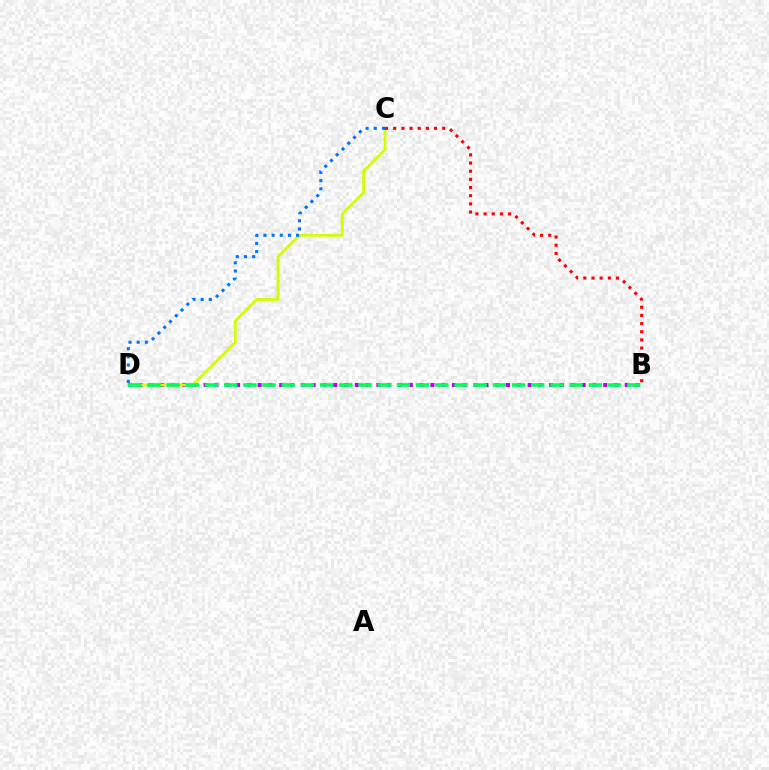{('B', 'D'): [{'color': '#b900ff', 'line_style': 'dotted', 'thickness': 2.93}, {'color': '#00ff5c', 'line_style': 'dashed', 'thickness': 2.61}], ('C', 'D'): [{'color': '#d1ff00', 'line_style': 'solid', 'thickness': 2.04}, {'color': '#0074ff', 'line_style': 'dotted', 'thickness': 2.22}], ('B', 'C'): [{'color': '#ff0000', 'line_style': 'dotted', 'thickness': 2.22}]}